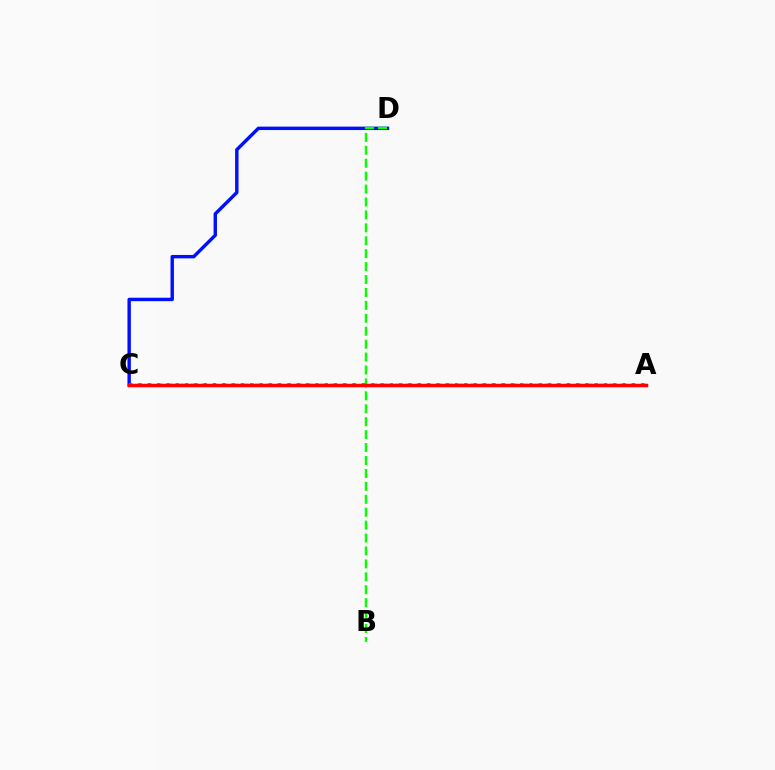{('A', 'C'): [{'color': '#fcf500', 'line_style': 'dotted', 'thickness': 2.92}, {'color': '#00fff6', 'line_style': 'dotted', 'thickness': 1.86}, {'color': '#ee00ff', 'line_style': 'dotted', 'thickness': 2.53}, {'color': '#ff0000', 'line_style': 'solid', 'thickness': 2.51}], ('C', 'D'): [{'color': '#0010ff', 'line_style': 'solid', 'thickness': 2.46}], ('B', 'D'): [{'color': '#08ff00', 'line_style': 'dashed', 'thickness': 1.76}]}